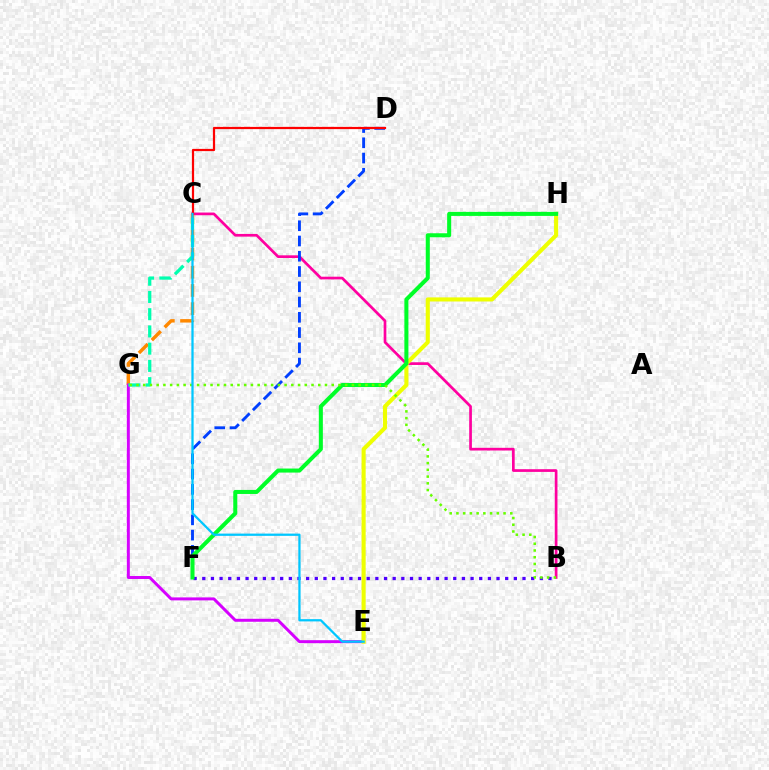{('B', 'C'): [{'color': '#ff00a0', 'line_style': 'solid', 'thickness': 1.94}], ('B', 'F'): [{'color': '#4f00ff', 'line_style': 'dotted', 'thickness': 2.35}], ('D', 'F'): [{'color': '#003fff', 'line_style': 'dashed', 'thickness': 2.07}], ('C', 'G'): [{'color': '#ff8800', 'line_style': 'dashed', 'thickness': 2.47}, {'color': '#00ffaf', 'line_style': 'dashed', 'thickness': 2.34}], ('E', 'G'): [{'color': '#d600ff', 'line_style': 'solid', 'thickness': 2.14}], ('E', 'H'): [{'color': '#eeff00', 'line_style': 'solid', 'thickness': 2.95}], ('F', 'H'): [{'color': '#00ff27', 'line_style': 'solid', 'thickness': 2.91}], ('C', 'D'): [{'color': '#ff0000', 'line_style': 'solid', 'thickness': 1.6}], ('B', 'G'): [{'color': '#66ff00', 'line_style': 'dotted', 'thickness': 1.83}], ('C', 'E'): [{'color': '#00c7ff', 'line_style': 'solid', 'thickness': 1.63}]}